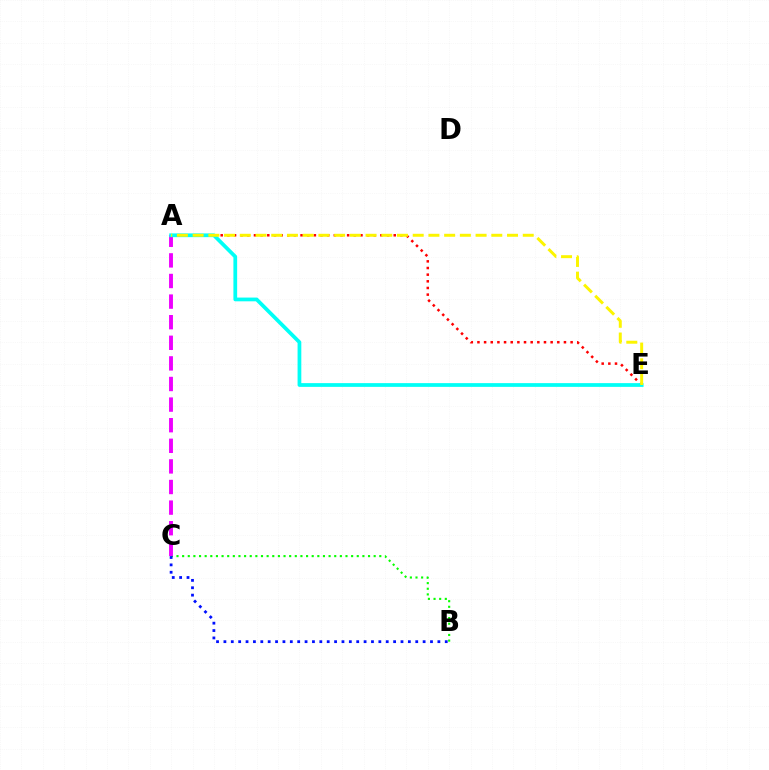{('B', 'C'): [{'color': '#08ff00', 'line_style': 'dotted', 'thickness': 1.53}, {'color': '#0010ff', 'line_style': 'dotted', 'thickness': 2.0}], ('A', 'E'): [{'color': '#ff0000', 'line_style': 'dotted', 'thickness': 1.81}, {'color': '#00fff6', 'line_style': 'solid', 'thickness': 2.7}, {'color': '#fcf500', 'line_style': 'dashed', 'thickness': 2.14}], ('A', 'C'): [{'color': '#ee00ff', 'line_style': 'dashed', 'thickness': 2.8}]}